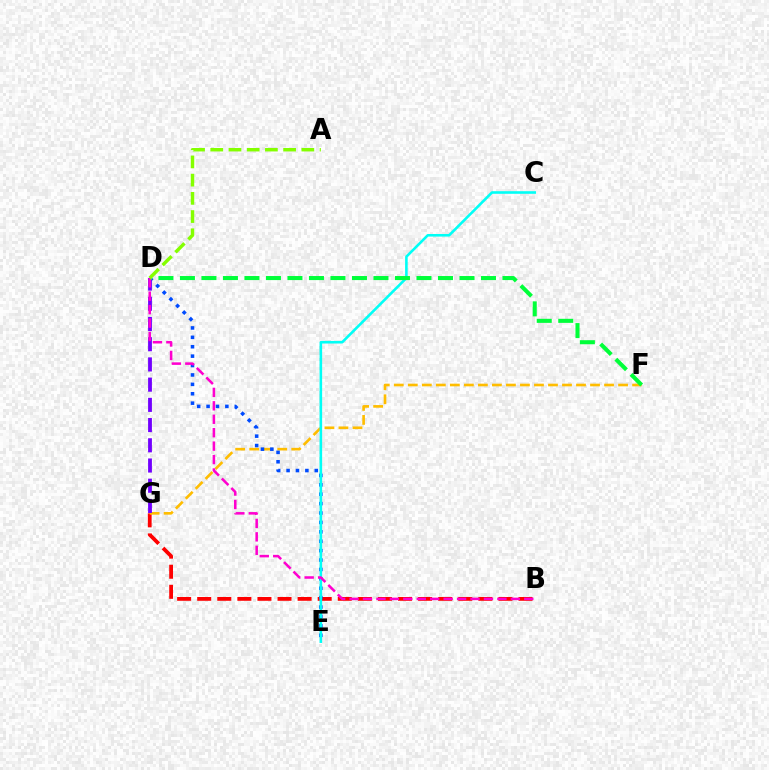{('B', 'G'): [{'color': '#ff0000', 'line_style': 'dashed', 'thickness': 2.73}], ('F', 'G'): [{'color': '#ffbd00', 'line_style': 'dashed', 'thickness': 1.9}], ('D', 'E'): [{'color': '#004bff', 'line_style': 'dotted', 'thickness': 2.55}], ('C', 'E'): [{'color': '#00fff6', 'line_style': 'solid', 'thickness': 1.87}], ('D', 'G'): [{'color': '#7200ff', 'line_style': 'dashed', 'thickness': 2.75}], ('D', 'F'): [{'color': '#00ff39', 'line_style': 'dashed', 'thickness': 2.92}], ('B', 'D'): [{'color': '#ff00cf', 'line_style': 'dashed', 'thickness': 1.83}], ('A', 'D'): [{'color': '#84ff00', 'line_style': 'dashed', 'thickness': 2.47}]}